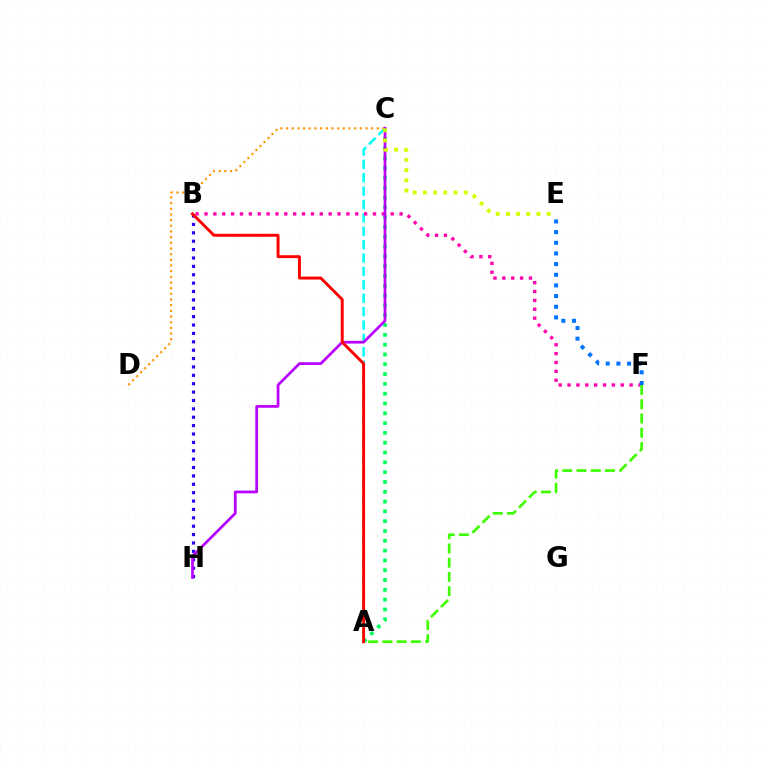{('A', 'C'): [{'color': '#00ff5c', 'line_style': 'dotted', 'thickness': 2.66}, {'color': '#00fff6', 'line_style': 'dashed', 'thickness': 1.82}], ('B', 'H'): [{'color': '#2500ff', 'line_style': 'dotted', 'thickness': 2.28}], ('B', 'F'): [{'color': '#ff00ac', 'line_style': 'dotted', 'thickness': 2.41}], ('C', 'D'): [{'color': '#ff9400', 'line_style': 'dotted', 'thickness': 1.54}], ('C', 'H'): [{'color': '#b900ff', 'line_style': 'solid', 'thickness': 1.96}], ('E', 'F'): [{'color': '#0074ff', 'line_style': 'dotted', 'thickness': 2.9}], ('A', 'F'): [{'color': '#3dff00', 'line_style': 'dashed', 'thickness': 1.94}], ('C', 'E'): [{'color': '#d1ff00', 'line_style': 'dotted', 'thickness': 2.77}], ('A', 'B'): [{'color': '#ff0000', 'line_style': 'solid', 'thickness': 2.11}]}